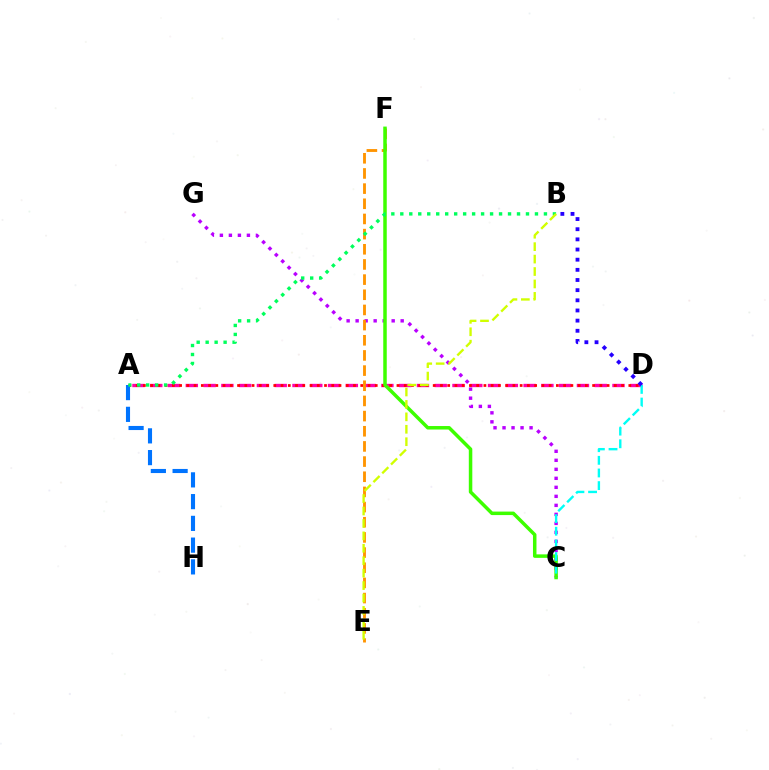{('C', 'G'): [{'color': '#b900ff', 'line_style': 'dotted', 'thickness': 2.45}], ('A', 'D'): [{'color': '#ff00ac', 'line_style': 'dashed', 'thickness': 2.42}, {'color': '#ff0000', 'line_style': 'dotted', 'thickness': 1.97}], ('E', 'F'): [{'color': '#ff9400', 'line_style': 'dashed', 'thickness': 2.06}], ('C', 'F'): [{'color': '#3dff00', 'line_style': 'solid', 'thickness': 2.52}], ('C', 'D'): [{'color': '#00fff6', 'line_style': 'dashed', 'thickness': 1.72}], ('B', 'D'): [{'color': '#2500ff', 'line_style': 'dotted', 'thickness': 2.76}], ('A', 'H'): [{'color': '#0074ff', 'line_style': 'dashed', 'thickness': 2.96}], ('A', 'B'): [{'color': '#00ff5c', 'line_style': 'dotted', 'thickness': 2.44}], ('B', 'E'): [{'color': '#d1ff00', 'line_style': 'dashed', 'thickness': 1.69}]}